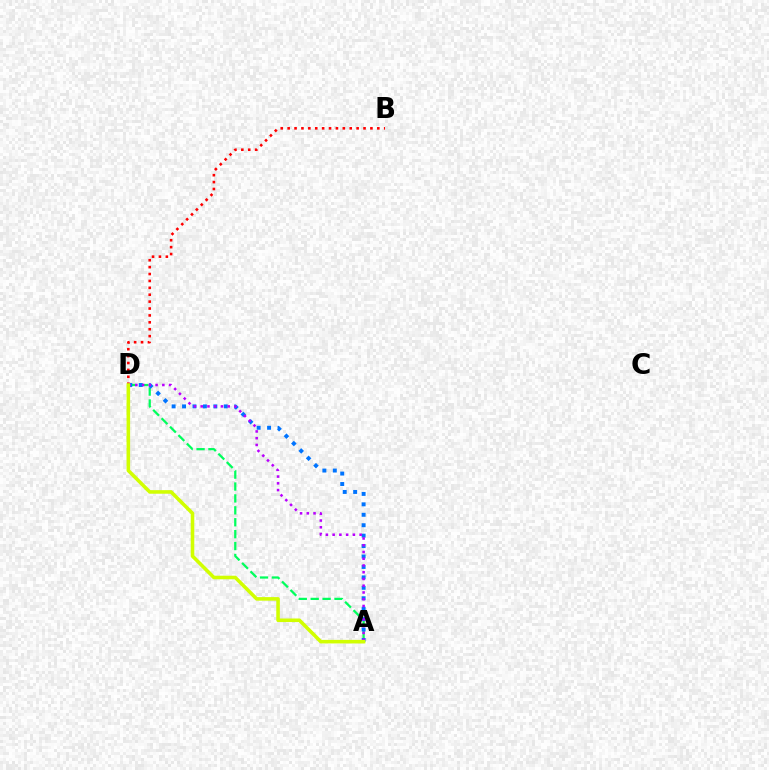{('A', 'D'): [{'color': '#00ff5c', 'line_style': 'dashed', 'thickness': 1.62}, {'color': '#0074ff', 'line_style': 'dotted', 'thickness': 2.83}, {'color': '#b900ff', 'line_style': 'dotted', 'thickness': 1.83}, {'color': '#d1ff00', 'line_style': 'solid', 'thickness': 2.57}], ('B', 'D'): [{'color': '#ff0000', 'line_style': 'dotted', 'thickness': 1.87}]}